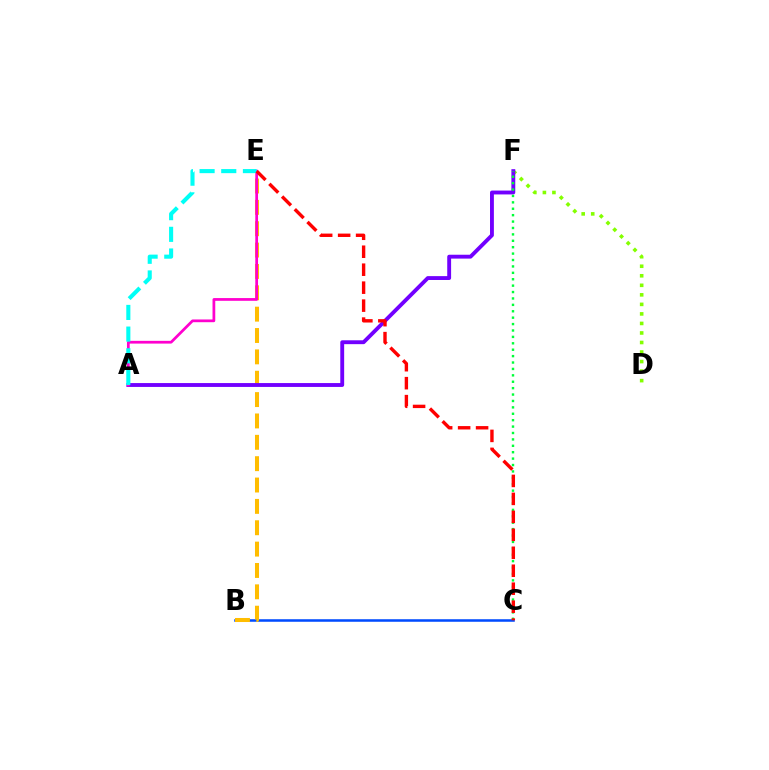{('B', 'C'): [{'color': '#004bff', 'line_style': 'solid', 'thickness': 1.83}], ('B', 'E'): [{'color': '#ffbd00', 'line_style': 'dashed', 'thickness': 2.9}], ('D', 'F'): [{'color': '#84ff00', 'line_style': 'dotted', 'thickness': 2.59}], ('A', 'F'): [{'color': '#7200ff', 'line_style': 'solid', 'thickness': 2.78}], ('C', 'F'): [{'color': '#00ff39', 'line_style': 'dotted', 'thickness': 1.74}], ('A', 'E'): [{'color': '#ff00cf', 'line_style': 'solid', 'thickness': 1.97}, {'color': '#00fff6', 'line_style': 'dashed', 'thickness': 2.94}], ('C', 'E'): [{'color': '#ff0000', 'line_style': 'dashed', 'thickness': 2.44}]}